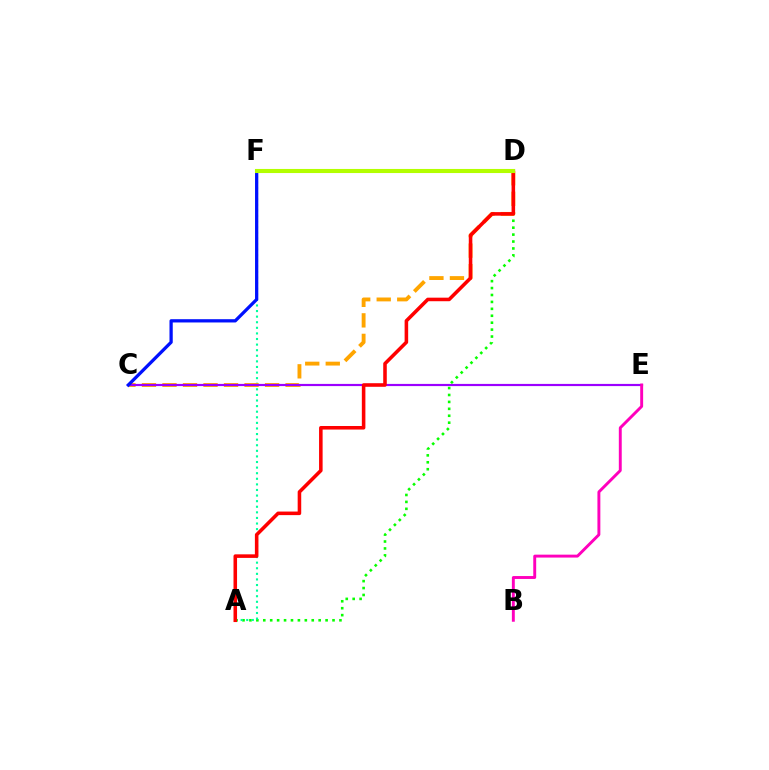{('A', 'D'): [{'color': '#08ff00', 'line_style': 'dotted', 'thickness': 1.88}, {'color': '#ff0000', 'line_style': 'solid', 'thickness': 2.56}], ('A', 'F'): [{'color': '#00ff9d', 'line_style': 'dotted', 'thickness': 1.52}], ('C', 'D'): [{'color': '#ffa500', 'line_style': 'dashed', 'thickness': 2.79}], ('C', 'E'): [{'color': '#9b00ff', 'line_style': 'solid', 'thickness': 1.57}], ('D', 'F'): [{'color': '#00b5ff', 'line_style': 'dotted', 'thickness': 1.86}, {'color': '#b3ff00', 'line_style': 'solid', 'thickness': 2.95}], ('C', 'F'): [{'color': '#0010ff', 'line_style': 'solid', 'thickness': 2.35}], ('B', 'E'): [{'color': '#ff00bd', 'line_style': 'solid', 'thickness': 2.1}]}